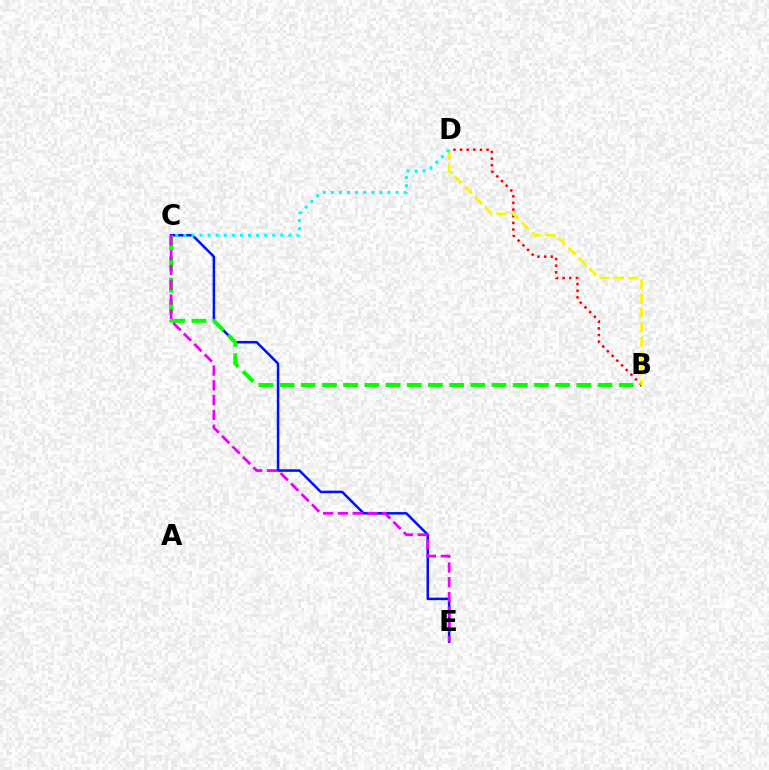{('C', 'E'): [{'color': '#0010ff', 'line_style': 'solid', 'thickness': 1.82}, {'color': '#ee00ff', 'line_style': 'dashed', 'thickness': 2.01}], ('B', 'C'): [{'color': '#08ff00', 'line_style': 'dashed', 'thickness': 2.88}], ('B', 'D'): [{'color': '#ff0000', 'line_style': 'dotted', 'thickness': 1.8}, {'color': '#fcf500', 'line_style': 'dashed', 'thickness': 1.96}], ('C', 'D'): [{'color': '#00fff6', 'line_style': 'dotted', 'thickness': 2.2}]}